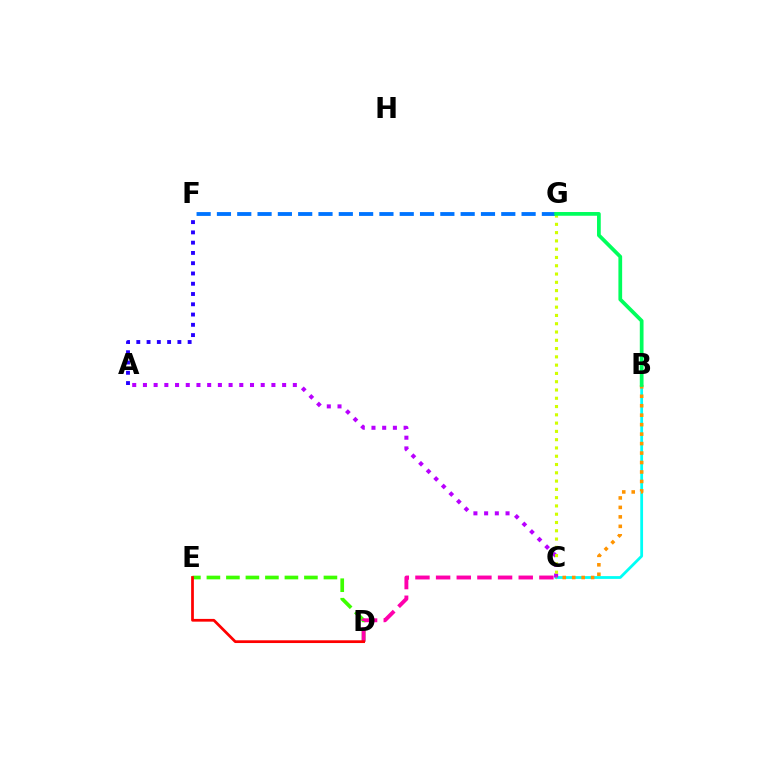{('D', 'E'): [{'color': '#3dff00', 'line_style': 'dashed', 'thickness': 2.65}, {'color': '#ff0000', 'line_style': 'solid', 'thickness': 1.98}], ('B', 'C'): [{'color': '#00fff6', 'line_style': 'solid', 'thickness': 2.0}, {'color': '#ff9400', 'line_style': 'dotted', 'thickness': 2.57}], ('C', 'D'): [{'color': '#ff00ac', 'line_style': 'dashed', 'thickness': 2.81}], ('A', 'F'): [{'color': '#2500ff', 'line_style': 'dotted', 'thickness': 2.79}], ('A', 'C'): [{'color': '#b900ff', 'line_style': 'dotted', 'thickness': 2.91}], ('F', 'G'): [{'color': '#0074ff', 'line_style': 'dashed', 'thickness': 2.76}], ('C', 'G'): [{'color': '#d1ff00', 'line_style': 'dotted', 'thickness': 2.25}], ('B', 'G'): [{'color': '#00ff5c', 'line_style': 'solid', 'thickness': 2.69}]}